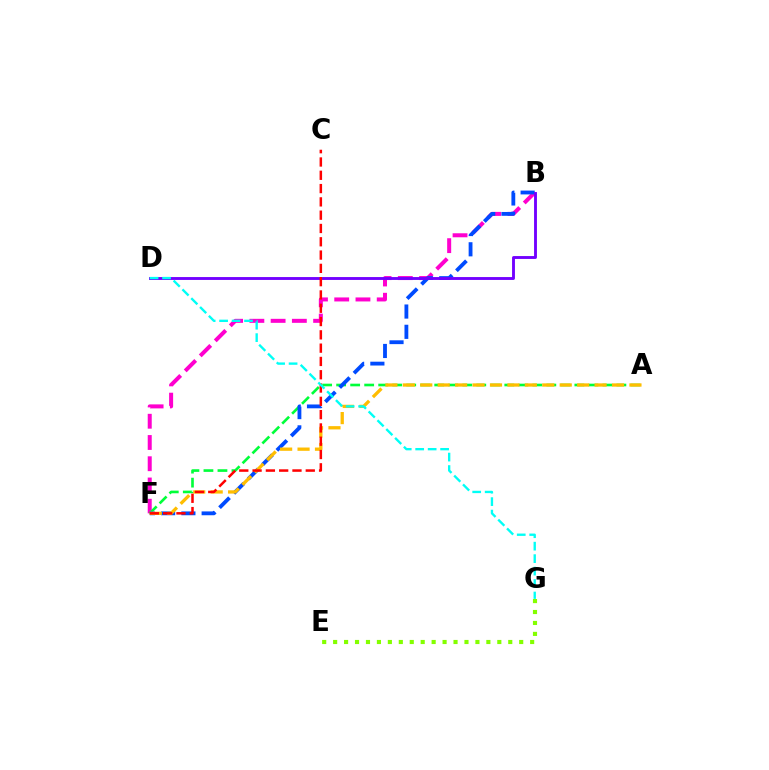{('B', 'F'): [{'color': '#ff00cf', 'line_style': 'dashed', 'thickness': 2.89}, {'color': '#004bff', 'line_style': 'dashed', 'thickness': 2.75}], ('E', 'G'): [{'color': '#84ff00', 'line_style': 'dotted', 'thickness': 2.97}], ('A', 'F'): [{'color': '#00ff39', 'line_style': 'dashed', 'thickness': 1.9}, {'color': '#ffbd00', 'line_style': 'dashed', 'thickness': 2.37}], ('B', 'D'): [{'color': '#7200ff', 'line_style': 'solid', 'thickness': 2.07}], ('C', 'F'): [{'color': '#ff0000', 'line_style': 'dashed', 'thickness': 1.81}], ('D', 'G'): [{'color': '#00fff6', 'line_style': 'dashed', 'thickness': 1.69}]}